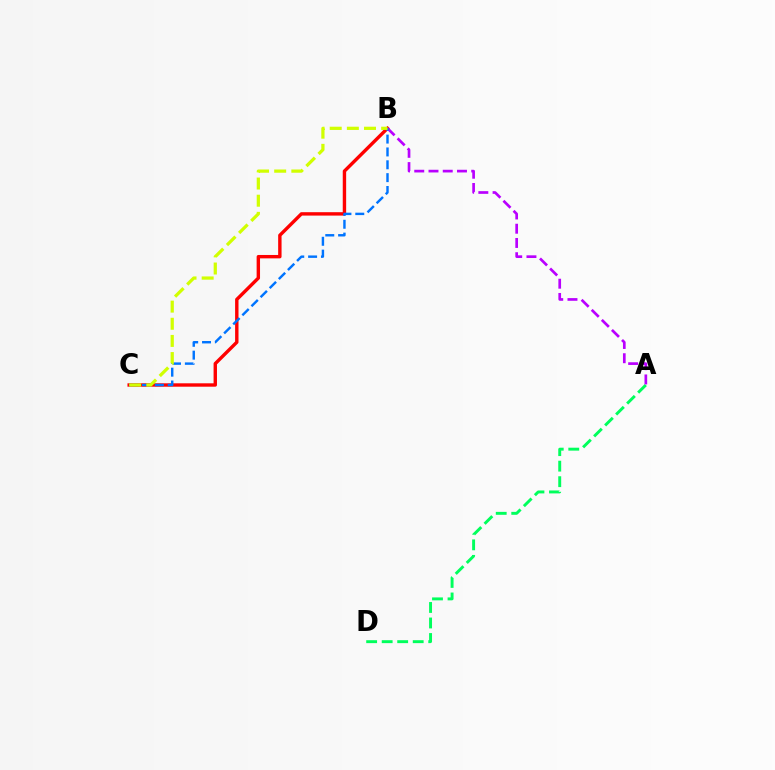{('B', 'C'): [{'color': '#ff0000', 'line_style': 'solid', 'thickness': 2.45}, {'color': '#0074ff', 'line_style': 'dashed', 'thickness': 1.75}, {'color': '#d1ff00', 'line_style': 'dashed', 'thickness': 2.33}], ('A', 'D'): [{'color': '#00ff5c', 'line_style': 'dashed', 'thickness': 2.11}], ('A', 'B'): [{'color': '#b900ff', 'line_style': 'dashed', 'thickness': 1.94}]}